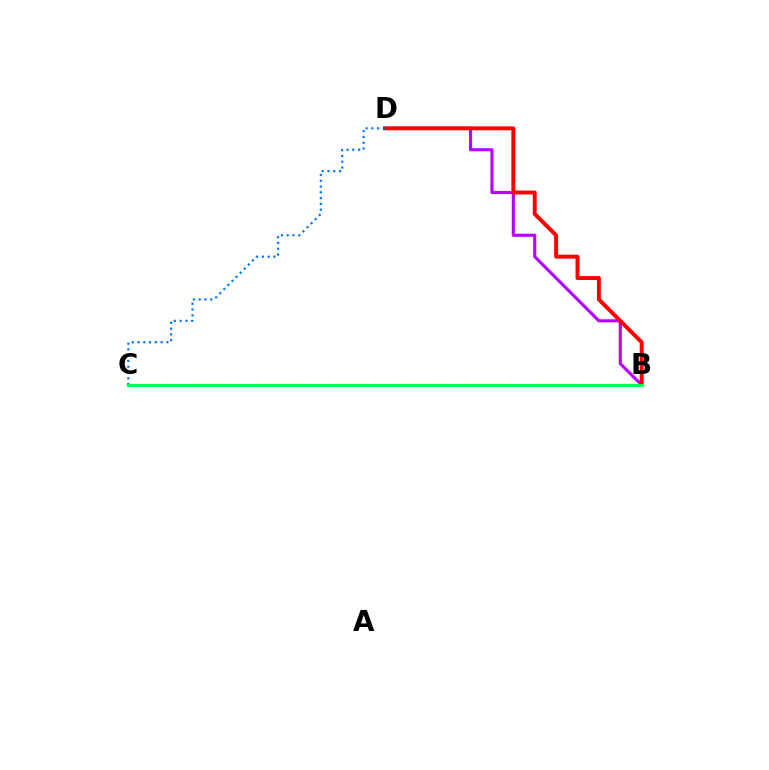{('B', 'D'): [{'color': '#b900ff', 'line_style': 'solid', 'thickness': 2.25}, {'color': '#ff0000', 'line_style': 'solid', 'thickness': 2.83}], ('B', 'C'): [{'color': '#d1ff00', 'line_style': 'dotted', 'thickness': 2.46}, {'color': '#00ff5c', 'line_style': 'solid', 'thickness': 2.18}], ('C', 'D'): [{'color': '#0074ff', 'line_style': 'dotted', 'thickness': 1.57}]}